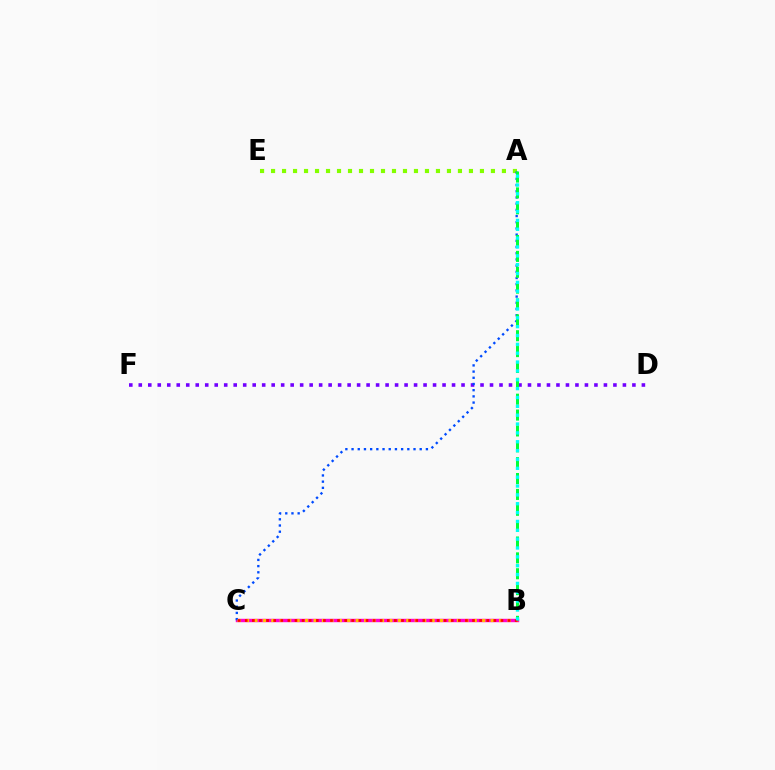{('D', 'F'): [{'color': '#7200ff', 'line_style': 'dotted', 'thickness': 2.58}], ('B', 'C'): [{'color': '#ff00cf', 'line_style': 'solid', 'thickness': 2.45}, {'color': '#ffbd00', 'line_style': 'dotted', 'thickness': 2.29}, {'color': '#ff0000', 'line_style': 'dotted', 'thickness': 1.93}], ('A', 'E'): [{'color': '#84ff00', 'line_style': 'dotted', 'thickness': 2.99}], ('A', 'C'): [{'color': '#004bff', 'line_style': 'dotted', 'thickness': 1.68}], ('A', 'B'): [{'color': '#00ff39', 'line_style': 'dashed', 'thickness': 2.16}, {'color': '#00fff6', 'line_style': 'dotted', 'thickness': 2.41}]}